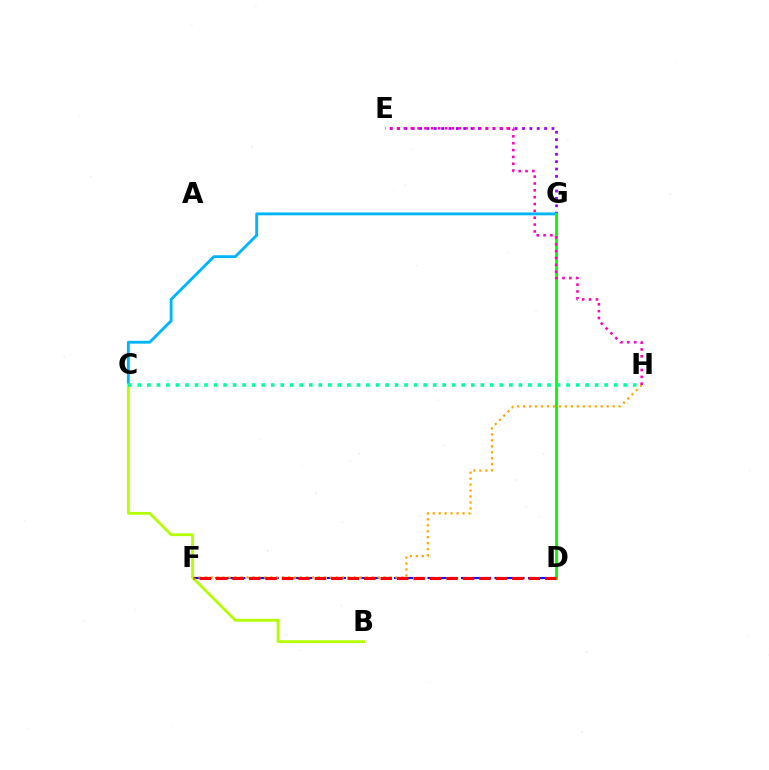{('D', 'F'): [{'color': '#0010ff', 'line_style': 'dashed', 'thickness': 1.52}, {'color': '#ff0000', 'line_style': 'dashed', 'thickness': 2.23}], ('E', 'G'): [{'color': '#9b00ff', 'line_style': 'dotted', 'thickness': 2.0}], ('F', 'H'): [{'color': '#ffa500', 'line_style': 'dotted', 'thickness': 1.62}], ('C', 'G'): [{'color': '#00b5ff', 'line_style': 'solid', 'thickness': 2.06}], ('D', 'G'): [{'color': '#08ff00', 'line_style': 'solid', 'thickness': 2.11}], ('E', 'H'): [{'color': '#ff00bd', 'line_style': 'dotted', 'thickness': 1.86}], ('B', 'C'): [{'color': '#b3ff00', 'line_style': 'solid', 'thickness': 2.01}], ('C', 'H'): [{'color': '#00ff9d', 'line_style': 'dotted', 'thickness': 2.59}]}